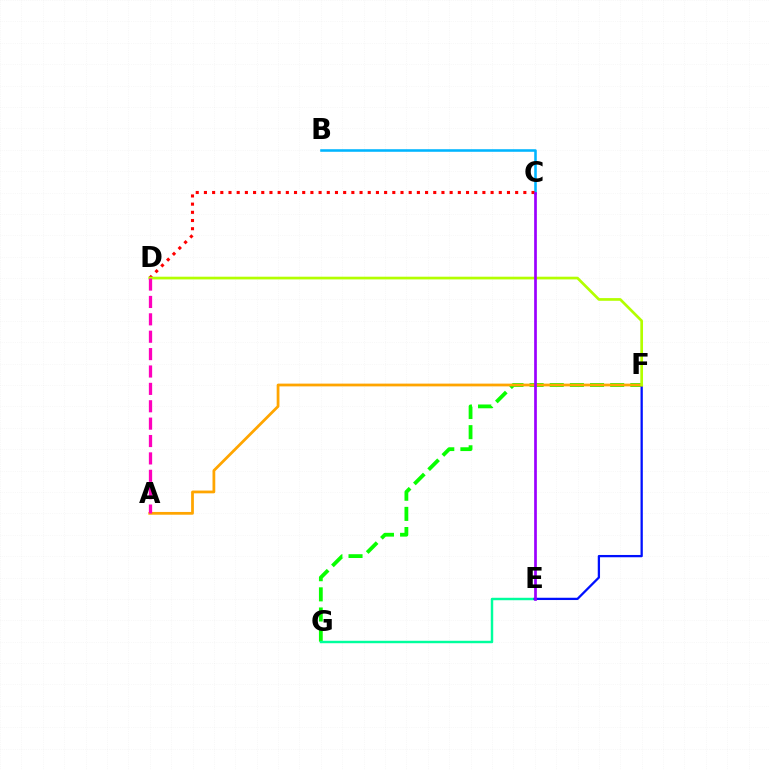{('B', 'C'): [{'color': '#00b5ff', 'line_style': 'solid', 'thickness': 1.84}], ('F', 'G'): [{'color': '#08ff00', 'line_style': 'dashed', 'thickness': 2.74}], ('E', 'G'): [{'color': '#00ff9d', 'line_style': 'solid', 'thickness': 1.76}], ('E', 'F'): [{'color': '#0010ff', 'line_style': 'solid', 'thickness': 1.64}], ('A', 'F'): [{'color': '#ffa500', 'line_style': 'solid', 'thickness': 1.99}], ('C', 'D'): [{'color': '#ff0000', 'line_style': 'dotted', 'thickness': 2.23}], ('D', 'F'): [{'color': '#b3ff00', 'line_style': 'solid', 'thickness': 1.94}], ('C', 'E'): [{'color': '#9b00ff', 'line_style': 'solid', 'thickness': 1.95}], ('A', 'D'): [{'color': '#ff00bd', 'line_style': 'dashed', 'thickness': 2.36}]}